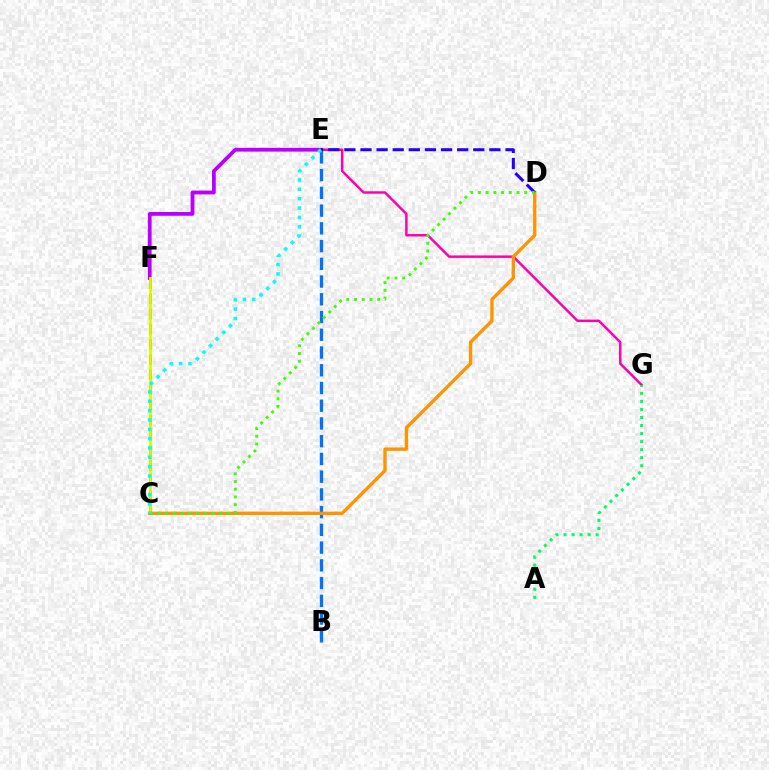{('E', 'F'): [{'color': '#b900ff', 'line_style': 'solid', 'thickness': 2.72}], ('B', 'E'): [{'color': '#0074ff', 'line_style': 'dashed', 'thickness': 2.41}], ('C', 'F'): [{'color': '#ff0000', 'line_style': 'dashed', 'thickness': 2.06}, {'color': '#d1ff00', 'line_style': 'solid', 'thickness': 1.96}], ('E', 'G'): [{'color': '#ff00ac', 'line_style': 'solid', 'thickness': 1.79}], ('C', 'D'): [{'color': '#ff9400', 'line_style': 'solid', 'thickness': 2.41}, {'color': '#3dff00', 'line_style': 'dotted', 'thickness': 2.1}], ('D', 'E'): [{'color': '#2500ff', 'line_style': 'dashed', 'thickness': 2.19}], ('C', 'E'): [{'color': '#00fff6', 'line_style': 'dotted', 'thickness': 2.54}], ('A', 'G'): [{'color': '#00ff5c', 'line_style': 'dotted', 'thickness': 2.18}]}